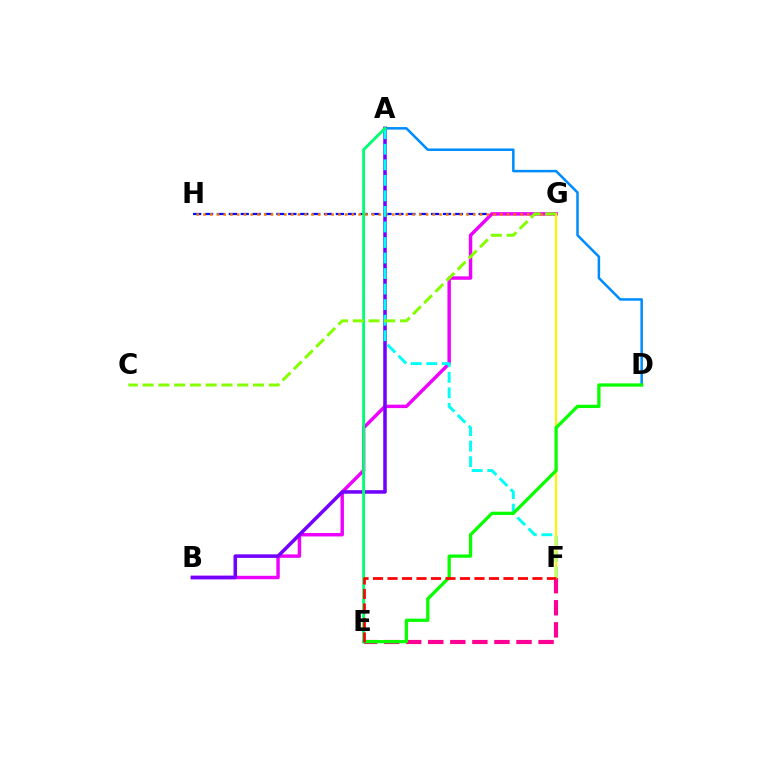{('G', 'H'): [{'color': '#0010ff', 'line_style': 'dashed', 'thickness': 1.62}, {'color': '#ff7c00', 'line_style': 'dotted', 'thickness': 1.83}], ('E', 'F'): [{'color': '#ff0094', 'line_style': 'dashed', 'thickness': 3.0}, {'color': '#ff0000', 'line_style': 'dashed', 'thickness': 1.97}], ('B', 'G'): [{'color': '#ee00ff', 'line_style': 'solid', 'thickness': 2.47}], ('A', 'D'): [{'color': '#008cff', 'line_style': 'solid', 'thickness': 1.81}], ('A', 'B'): [{'color': '#7200ff', 'line_style': 'solid', 'thickness': 2.55}], ('A', 'F'): [{'color': '#00fff6', 'line_style': 'dashed', 'thickness': 2.11}], ('F', 'G'): [{'color': '#fcf500', 'line_style': 'solid', 'thickness': 1.55}], ('D', 'E'): [{'color': '#08ff00', 'line_style': 'solid', 'thickness': 2.35}], ('A', 'E'): [{'color': '#00ff74', 'line_style': 'solid', 'thickness': 2.07}], ('C', 'G'): [{'color': '#84ff00', 'line_style': 'dashed', 'thickness': 2.14}]}